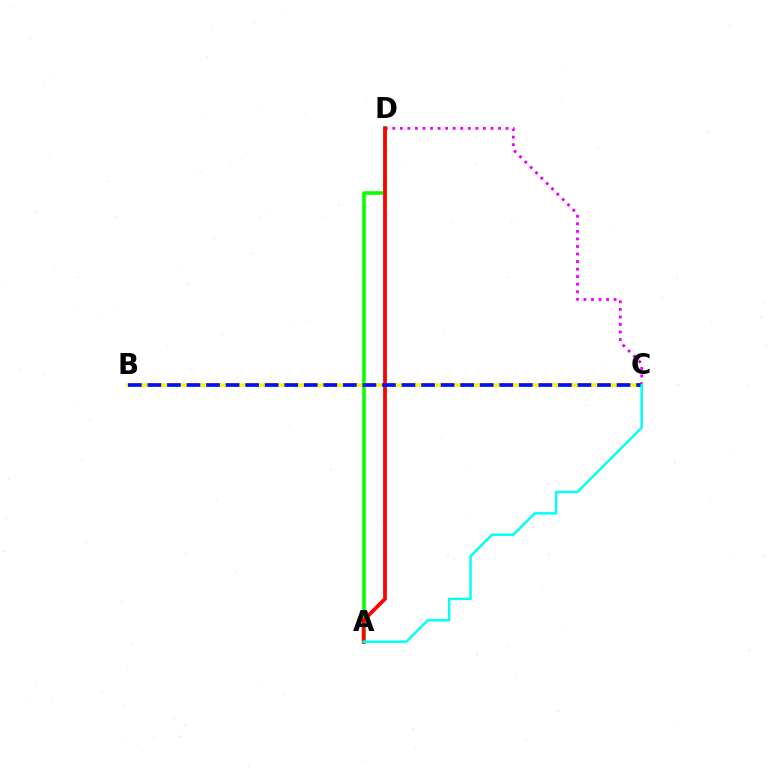{('C', 'D'): [{'color': '#ee00ff', 'line_style': 'dotted', 'thickness': 2.05}], ('B', 'C'): [{'color': '#fcf500', 'line_style': 'solid', 'thickness': 2.52}, {'color': '#0010ff', 'line_style': 'dashed', 'thickness': 2.66}], ('A', 'D'): [{'color': '#08ff00', 'line_style': 'solid', 'thickness': 2.57}, {'color': '#ff0000', 'line_style': 'solid', 'thickness': 2.7}], ('A', 'C'): [{'color': '#00fff6', 'line_style': 'solid', 'thickness': 1.77}]}